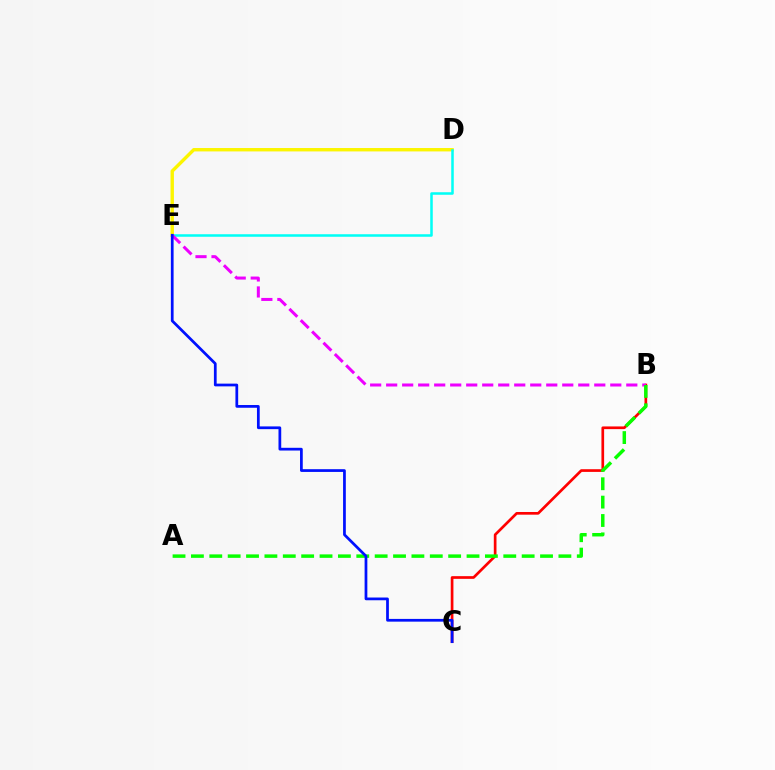{('D', 'E'): [{'color': '#fcf500', 'line_style': 'solid', 'thickness': 2.45}, {'color': '#00fff6', 'line_style': 'solid', 'thickness': 1.83}], ('B', 'C'): [{'color': '#ff0000', 'line_style': 'solid', 'thickness': 1.93}], ('B', 'E'): [{'color': '#ee00ff', 'line_style': 'dashed', 'thickness': 2.17}], ('A', 'B'): [{'color': '#08ff00', 'line_style': 'dashed', 'thickness': 2.5}], ('C', 'E'): [{'color': '#0010ff', 'line_style': 'solid', 'thickness': 1.97}]}